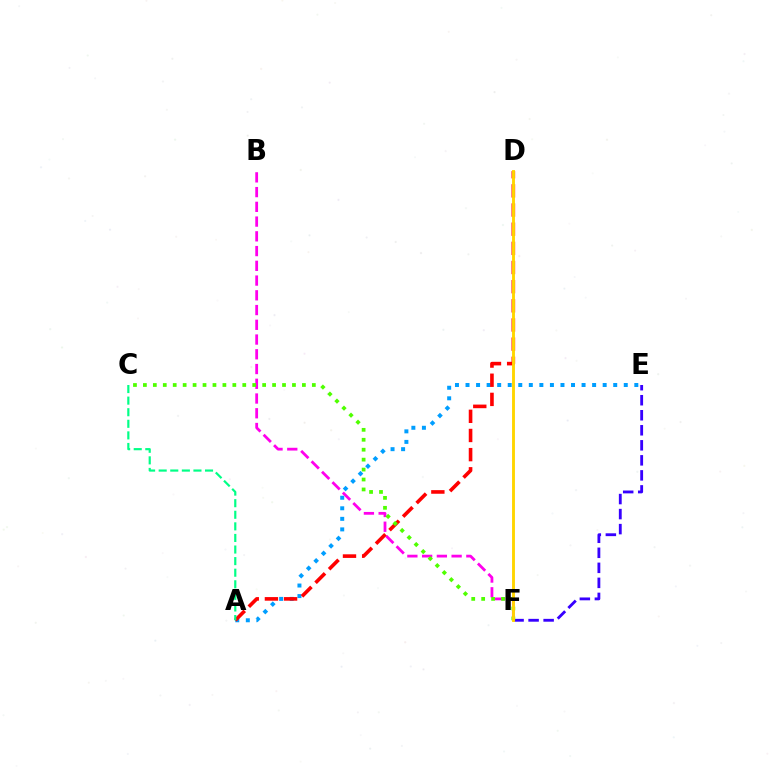{('B', 'F'): [{'color': '#ff00ed', 'line_style': 'dashed', 'thickness': 2.0}], ('E', 'F'): [{'color': '#3700ff', 'line_style': 'dashed', 'thickness': 2.04}], ('A', 'E'): [{'color': '#009eff', 'line_style': 'dotted', 'thickness': 2.87}], ('A', 'D'): [{'color': '#ff0000', 'line_style': 'dashed', 'thickness': 2.6}], ('A', 'C'): [{'color': '#00ff86', 'line_style': 'dashed', 'thickness': 1.57}], ('C', 'F'): [{'color': '#4fff00', 'line_style': 'dotted', 'thickness': 2.7}], ('D', 'F'): [{'color': '#ffd500', 'line_style': 'solid', 'thickness': 2.08}]}